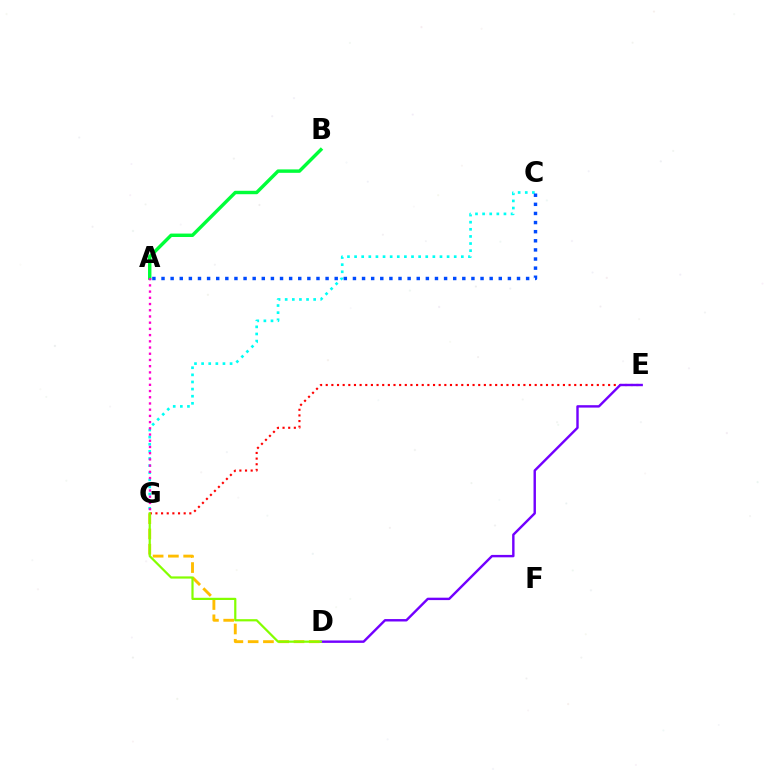{('A', 'B'): [{'color': '#00ff39', 'line_style': 'solid', 'thickness': 2.47}], ('D', 'G'): [{'color': '#ffbd00', 'line_style': 'dashed', 'thickness': 2.08}, {'color': '#84ff00', 'line_style': 'solid', 'thickness': 1.59}], ('C', 'G'): [{'color': '#00fff6', 'line_style': 'dotted', 'thickness': 1.93}], ('A', 'G'): [{'color': '#ff00cf', 'line_style': 'dotted', 'thickness': 1.69}], ('E', 'G'): [{'color': '#ff0000', 'line_style': 'dotted', 'thickness': 1.53}], ('D', 'E'): [{'color': '#7200ff', 'line_style': 'solid', 'thickness': 1.74}], ('A', 'C'): [{'color': '#004bff', 'line_style': 'dotted', 'thickness': 2.48}]}